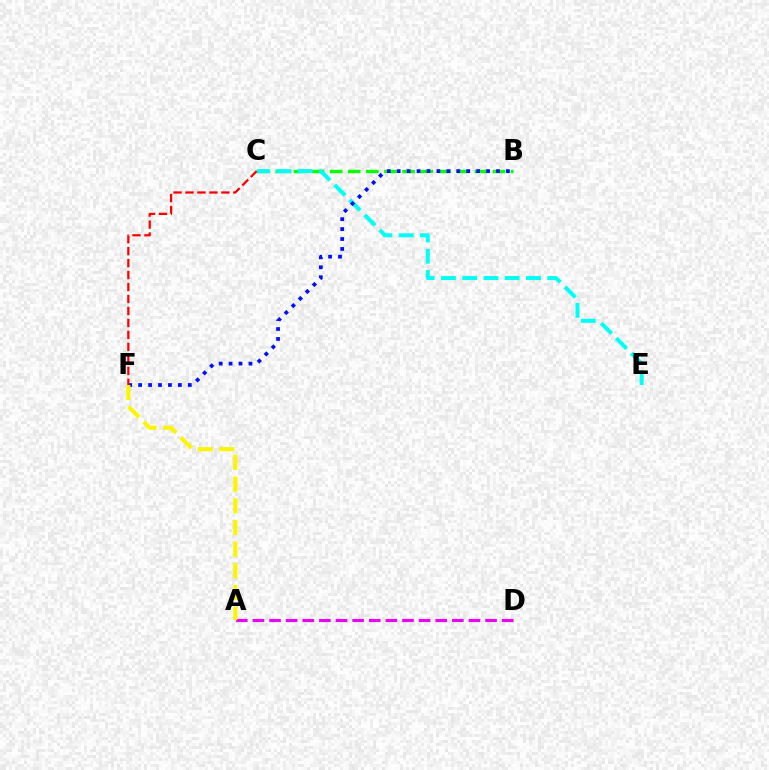{('B', 'C'): [{'color': '#08ff00', 'line_style': 'dashed', 'thickness': 2.46}], ('C', 'E'): [{'color': '#00fff6', 'line_style': 'dashed', 'thickness': 2.89}], ('A', 'D'): [{'color': '#ee00ff', 'line_style': 'dashed', 'thickness': 2.26}], ('B', 'F'): [{'color': '#0010ff', 'line_style': 'dotted', 'thickness': 2.7}], ('C', 'F'): [{'color': '#ff0000', 'line_style': 'dashed', 'thickness': 1.63}], ('A', 'F'): [{'color': '#fcf500', 'line_style': 'dashed', 'thickness': 2.95}]}